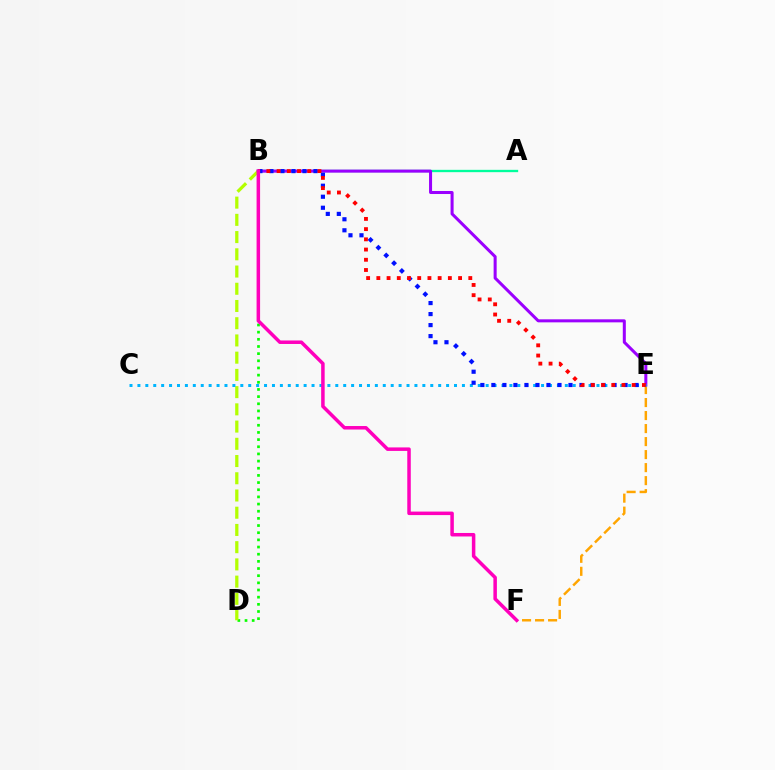{('B', 'D'): [{'color': '#08ff00', 'line_style': 'dotted', 'thickness': 1.95}, {'color': '#b3ff00', 'line_style': 'dashed', 'thickness': 2.34}], ('A', 'B'): [{'color': '#00ff9d', 'line_style': 'solid', 'thickness': 1.68}], ('E', 'F'): [{'color': '#ffa500', 'line_style': 'dashed', 'thickness': 1.77}], ('B', 'E'): [{'color': '#9b00ff', 'line_style': 'solid', 'thickness': 2.18}, {'color': '#0010ff', 'line_style': 'dotted', 'thickness': 2.99}, {'color': '#ff0000', 'line_style': 'dotted', 'thickness': 2.78}], ('C', 'E'): [{'color': '#00b5ff', 'line_style': 'dotted', 'thickness': 2.15}], ('B', 'F'): [{'color': '#ff00bd', 'line_style': 'solid', 'thickness': 2.52}]}